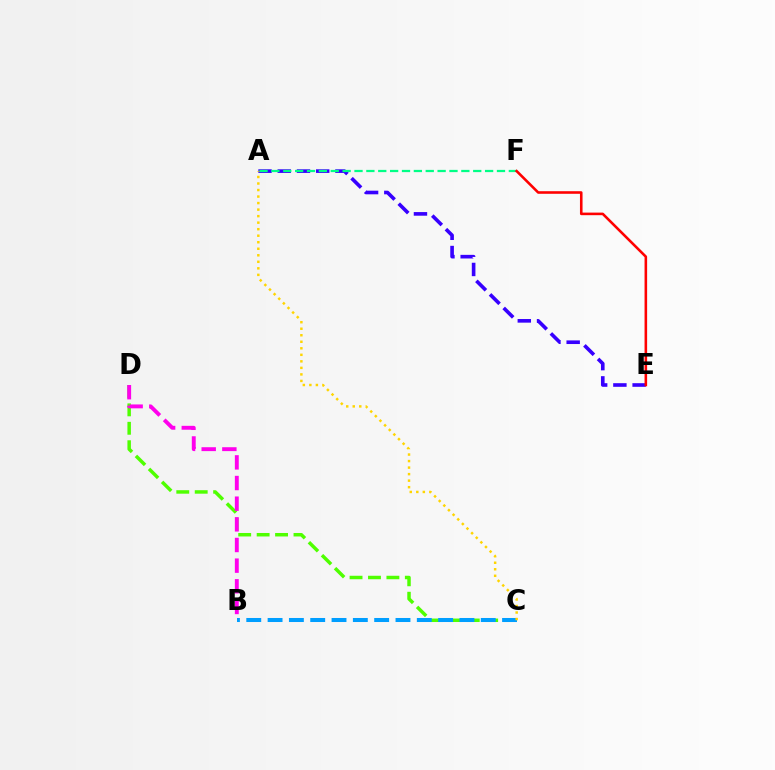{('A', 'E'): [{'color': '#3700ff', 'line_style': 'dashed', 'thickness': 2.61}], ('C', 'D'): [{'color': '#4fff00', 'line_style': 'dashed', 'thickness': 2.5}], ('A', 'F'): [{'color': '#00ff86', 'line_style': 'dashed', 'thickness': 1.61}], ('B', 'D'): [{'color': '#ff00ed', 'line_style': 'dashed', 'thickness': 2.81}], ('E', 'F'): [{'color': '#ff0000', 'line_style': 'solid', 'thickness': 1.86}], ('B', 'C'): [{'color': '#009eff', 'line_style': 'dashed', 'thickness': 2.9}], ('A', 'C'): [{'color': '#ffd500', 'line_style': 'dotted', 'thickness': 1.77}]}